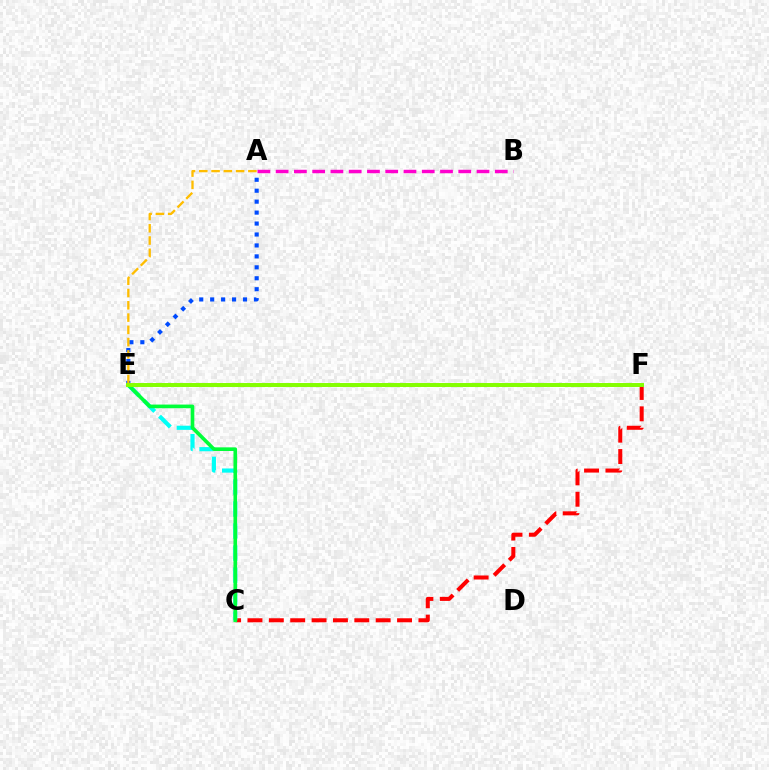{('E', 'F'): [{'color': '#7200ff', 'line_style': 'dotted', 'thickness': 1.82}, {'color': '#84ff00', 'line_style': 'solid', 'thickness': 2.85}], ('C', 'F'): [{'color': '#ff0000', 'line_style': 'dashed', 'thickness': 2.9}], ('A', 'B'): [{'color': '#ff00cf', 'line_style': 'dashed', 'thickness': 2.48}], ('C', 'E'): [{'color': '#00fff6', 'line_style': 'dashed', 'thickness': 2.99}, {'color': '#00ff39', 'line_style': 'solid', 'thickness': 2.62}], ('A', 'E'): [{'color': '#004bff', 'line_style': 'dotted', 'thickness': 2.97}, {'color': '#ffbd00', 'line_style': 'dashed', 'thickness': 1.67}]}